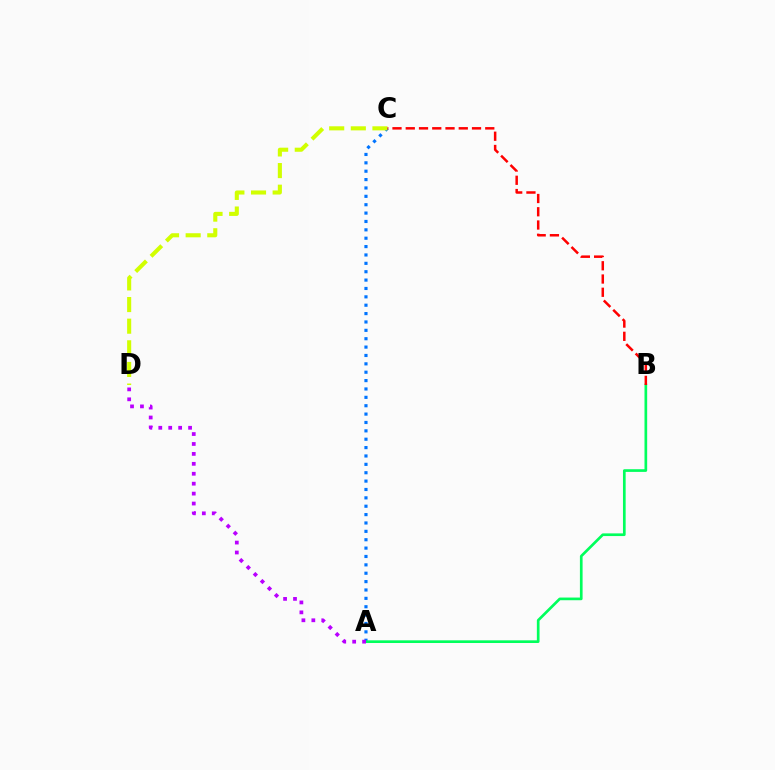{('A', 'C'): [{'color': '#0074ff', 'line_style': 'dotted', 'thickness': 2.28}], ('A', 'B'): [{'color': '#00ff5c', 'line_style': 'solid', 'thickness': 1.93}], ('A', 'D'): [{'color': '#b900ff', 'line_style': 'dotted', 'thickness': 2.7}], ('C', 'D'): [{'color': '#d1ff00', 'line_style': 'dashed', 'thickness': 2.94}], ('B', 'C'): [{'color': '#ff0000', 'line_style': 'dashed', 'thickness': 1.8}]}